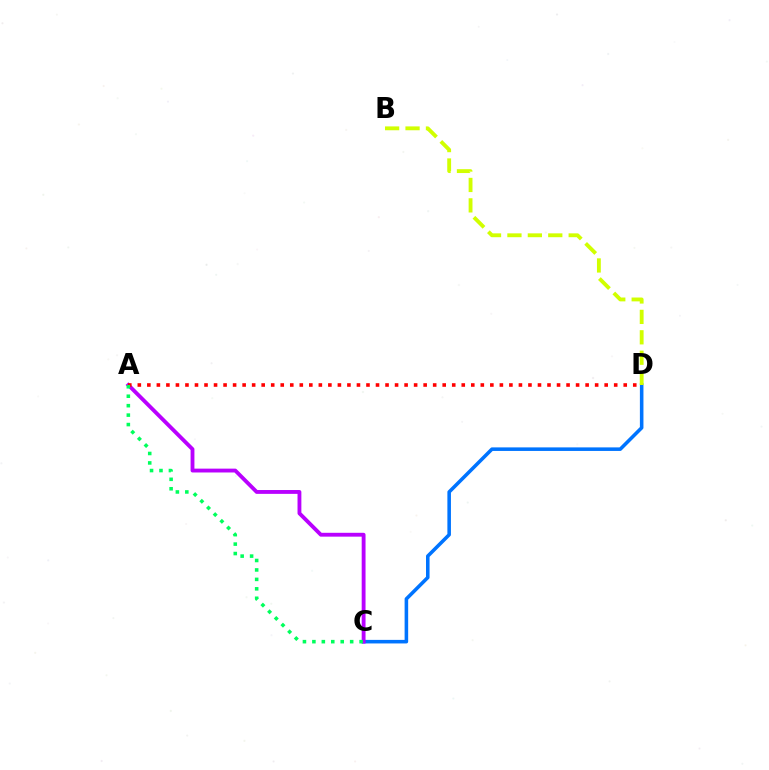{('C', 'D'): [{'color': '#0074ff', 'line_style': 'solid', 'thickness': 2.56}], ('A', 'C'): [{'color': '#b900ff', 'line_style': 'solid', 'thickness': 2.77}, {'color': '#00ff5c', 'line_style': 'dotted', 'thickness': 2.57}], ('A', 'D'): [{'color': '#ff0000', 'line_style': 'dotted', 'thickness': 2.59}], ('B', 'D'): [{'color': '#d1ff00', 'line_style': 'dashed', 'thickness': 2.77}]}